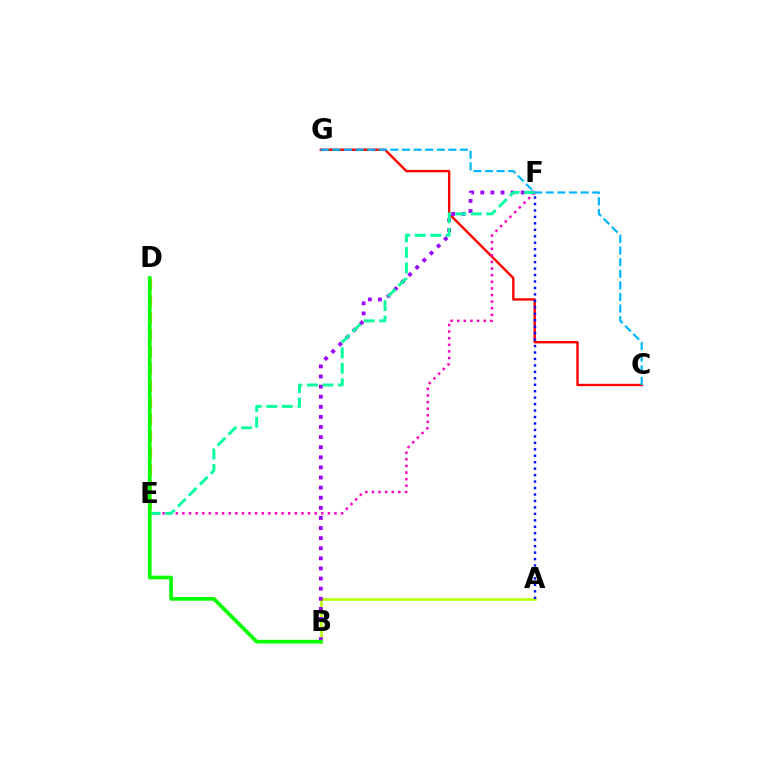{('A', 'B'): [{'color': '#b3ff00', 'line_style': 'solid', 'thickness': 1.84}], ('C', 'G'): [{'color': '#ff0000', 'line_style': 'solid', 'thickness': 1.72}, {'color': '#00b5ff', 'line_style': 'dashed', 'thickness': 1.58}], ('B', 'F'): [{'color': '#9b00ff', 'line_style': 'dotted', 'thickness': 2.74}], ('D', 'E'): [{'color': '#ffa500', 'line_style': 'dashed', 'thickness': 2.29}], ('E', 'F'): [{'color': '#ff00bd', 'line_style': 'dotted', 'thickness': 1.8}, {'color': '#00ff9d', 'line_style': 'dashed', 'thickness': 2.11}], ('A', 'F'): [{'color': '#0010ff', 'line_style': 'dotted', 'thickness': 1.75}], ('B', 'D'): [{'color': '#08ff00', 'line_style': 'solid', 'thickness': 2.66}]}